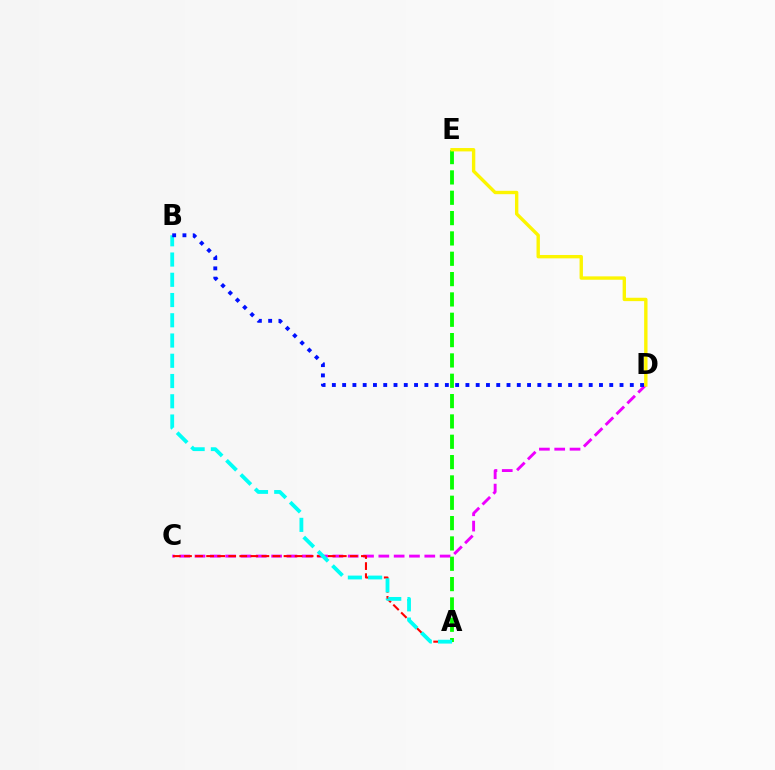{('C', 'D'): [{'color': '#ee00ff', 'line_style': 'dashed', 'thickness': 2.08}], ('A', 'C'): [{'color': '#ff0000', 'line_style': 'dashed', 'thickness': 1.5}], ('A', 'E'): [{'color': '#08ff00', 'line_style': 'dashed', 'thickness': 2.76}], ('A', 'B'): [{'color': '#00fff6', 'line_style': 'dashed', 'thickness': 2.75}], ('B', 'D'): [{'color': '#0010ff', 'line_style': 'dotted', 'thickness': 2.79}], ('D', 'E'): [{'color': '#fcf500', 'line_style': 'solid', 'thickness': 2.43}]}